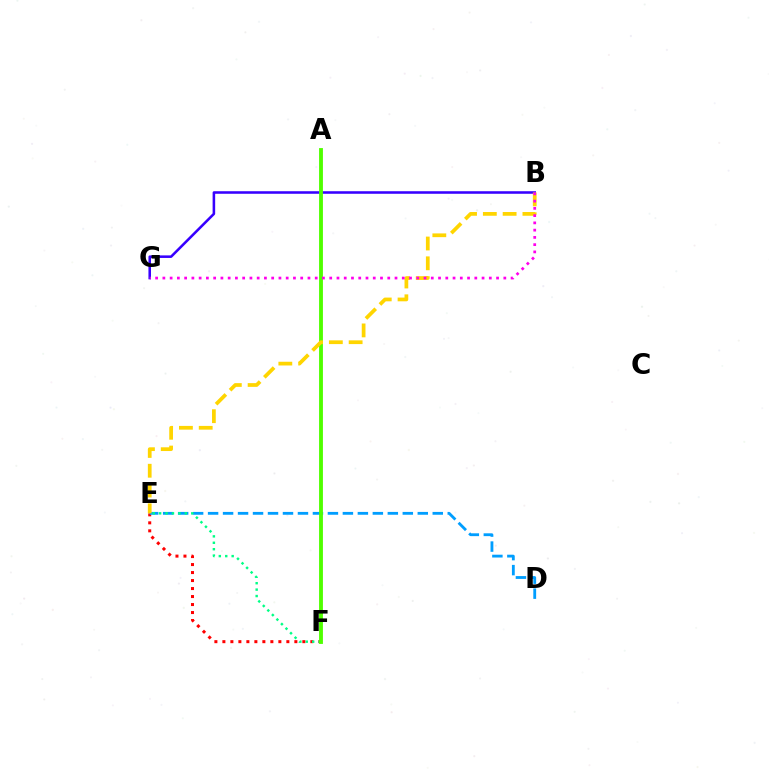{('E', 'F'): [{'color': '#ff0000', 'line_style': 'dotted', 'thickness': 2.17}, {'color': '#00ff86', 'line_style': 'dotted', 'thickness': 1.75}], ('B', 'G'): [{'color': '#3700ff', 'line_style': 'solid', 'thickness': 1.84}, {'color': '#ff00ed', 'line_style': 'dotted', 'thickness': 1.97}], ('D', 'E'): [{'color': '#009eff', 'line_style': 'dashed', 'thickness': 2.03}], ('A', 'F'): [{'color': '#4fff00', 'line_style': 'solid', 'thickness': 2.77}], ('B', 'E'): [{'color': '#ffd500', 'line_style': 'dashed', 'thickness': 2.69}]}